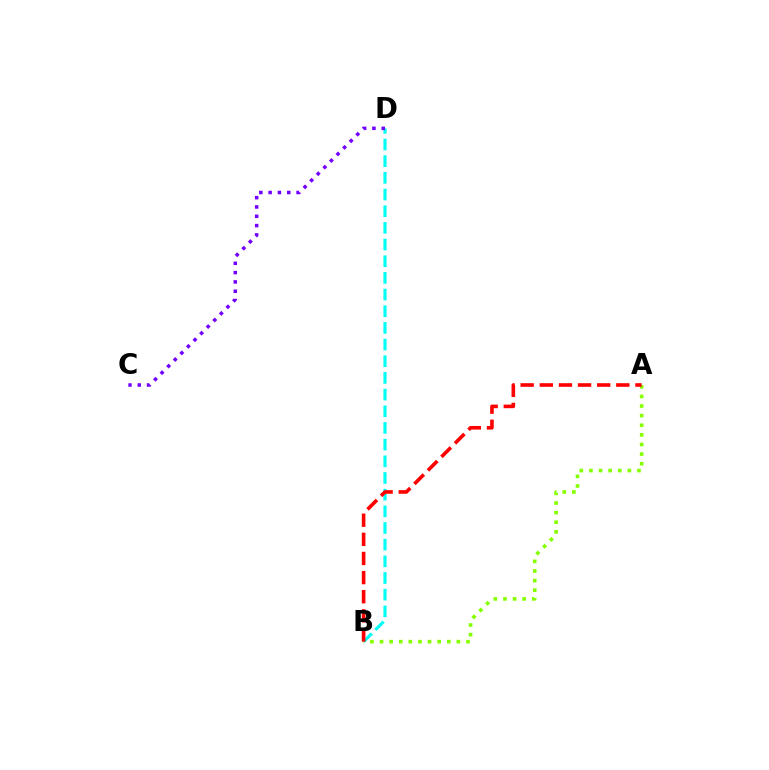{('B', 'D'): [{'color': '#00fff6', 'line_style': 'dashed', 'thickness': 2.27}], ('A', 'B'): [{'color': '#84ff00', 'line_style': 'dotted', 'thickness': 2.61}, {'color': '#ff0000', 'line_style': 'dashed', 'thickness': 2.6}], ('C', 'D'): [{'color': '#7200ff', 'line_style': 'dotted', 'thickness': 2.53}]}